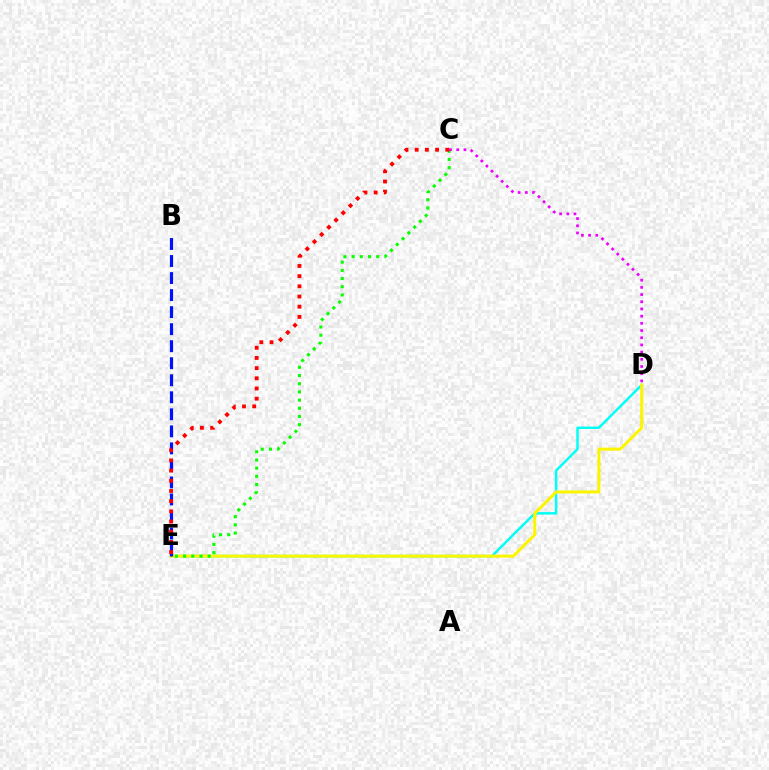{('D', 'E'): [{'color': '#00fff6', 'line_style': 'solid', 'thickness': 1.79}, {'color': '#fcf500', 'line_style': 'solid', 'thickness': 2.19}], ('C', 'E'): [{'color': '#08ff00', 'line_style': 'dotted', 'thickness': 2.23}, {'color': '#ff0000', 'line_style': 'dotted', 'thickness': 2.77}], ('C', 'D'): [{'color': '#ee00ff', 'line_style': 'dotted', 'thickness': 1.95}], ('B', 'E'): [{'color': '#0010ff', 'line_style': 'dashed', 'thickness': 2.31}]}